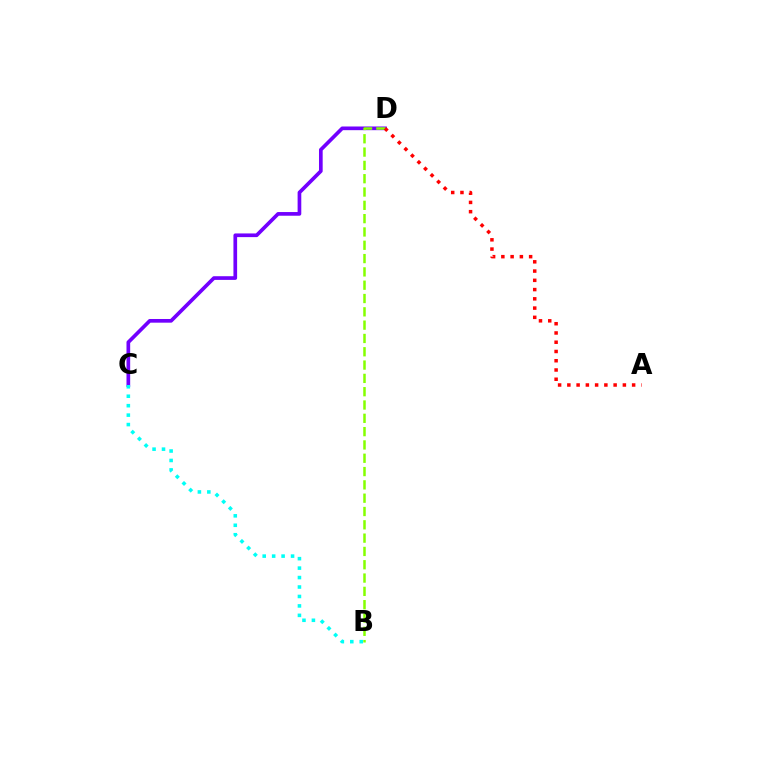{('C', 'D'): [{'color': '#7200ff', 'line_style': 'solid', 'thickness': 2.65}], ('B', 'D'): [{'color': '#84ff00', 'line_style': 'dashed', 'thickness': 1.81}], ('B', 'C'): [{'color': '#00fff6', 'line_style': 'dotted', 'thickness': 2.57}], ('A', 'D'): [{'color': '#ff0000', 'line_style': 'dotted', 'thickness': 2.51}]}